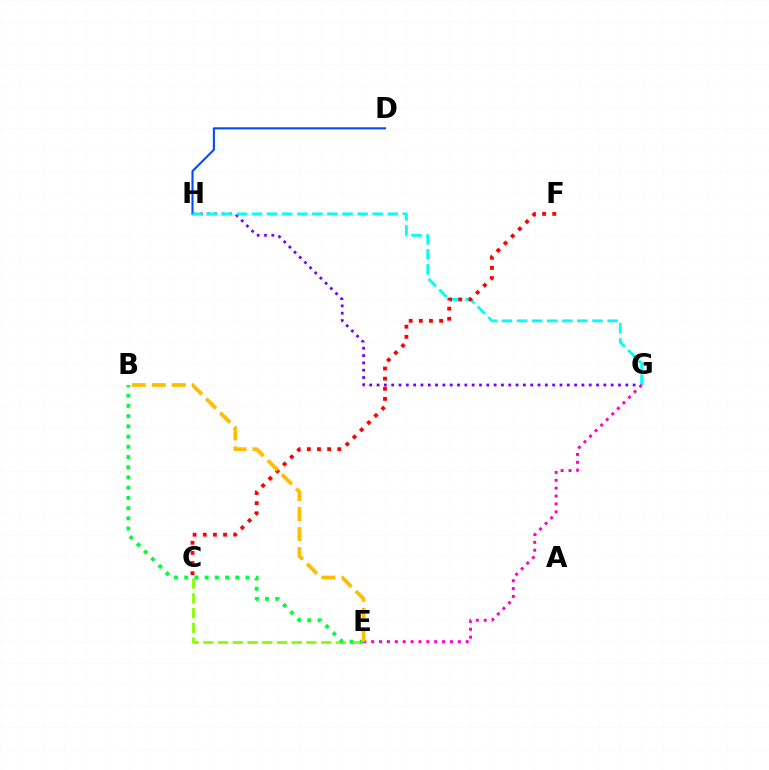{('G', 'H'): [{'color': '#7200ff', 'line_style': 'dotted', 'thickness': 1.99}, {'color': '#00fff6', 'line_style': 'dashed', 'thickness': 2.05}], ('C', 'E'): [{'color': '#84ff00', 'line_style': 'dashed', 'thickness': 2.0}], ('D', 'H'): [{'color': '#004bff', 'line_style': 'solid', 'thickness': 1.5}], ('B', 'E'): [{'color': '#00ff39', 'line_style': 'dotted', 'thickness': 2.78}, {'color': '#ffbd00', 'line_style': 'dashed', 'thickness': 2.71}], ('E', 'G'): [{'color': '#ff00cf', 'line_style': 'dotted', 'thickness': 2.14}], ('C', 'F'): [{'color': '#ff0000', 'line_style': 'dotted', 'thickness': 2.75}]}